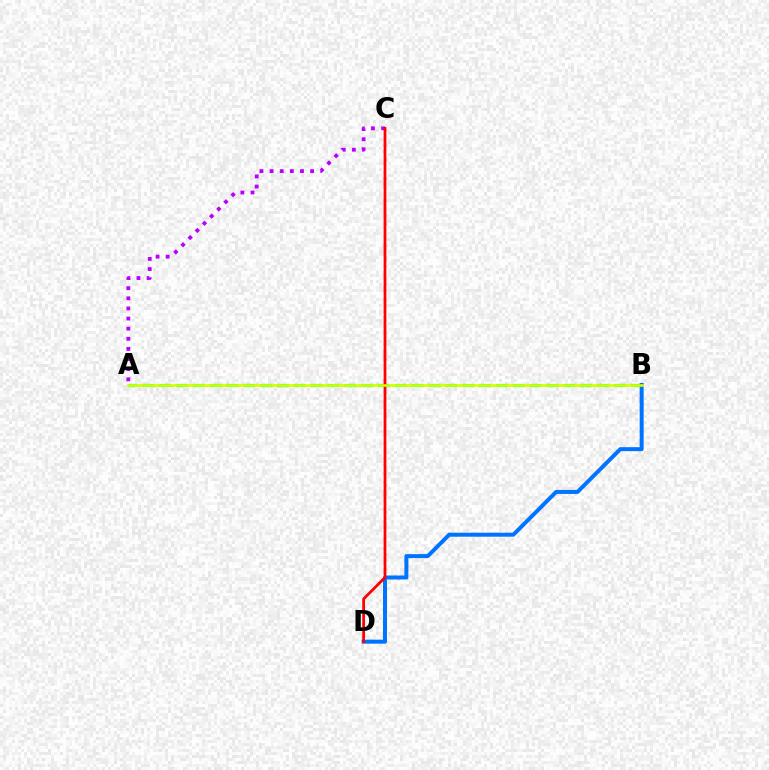{('A', 'B'): [{'color': '#00ff5c', 'line_style': 'dashed', 'thickness': 2.29}, {'color': '#d1ff00', 'line_style': 'solid', 'thickness': 1.88}], ('B', 'D'): [{'color': '#0074ff', 'line_style': 'solid', 'thickness': 2.87}], ('A', 'C'): [{'color': '#b900ff', 'line_style': 'dotted', 'thickness': 2.75}], ('C', 'D'): [{'color': '#ff0000', 'line_style': 'solid', 'thickness': 1.99}]}